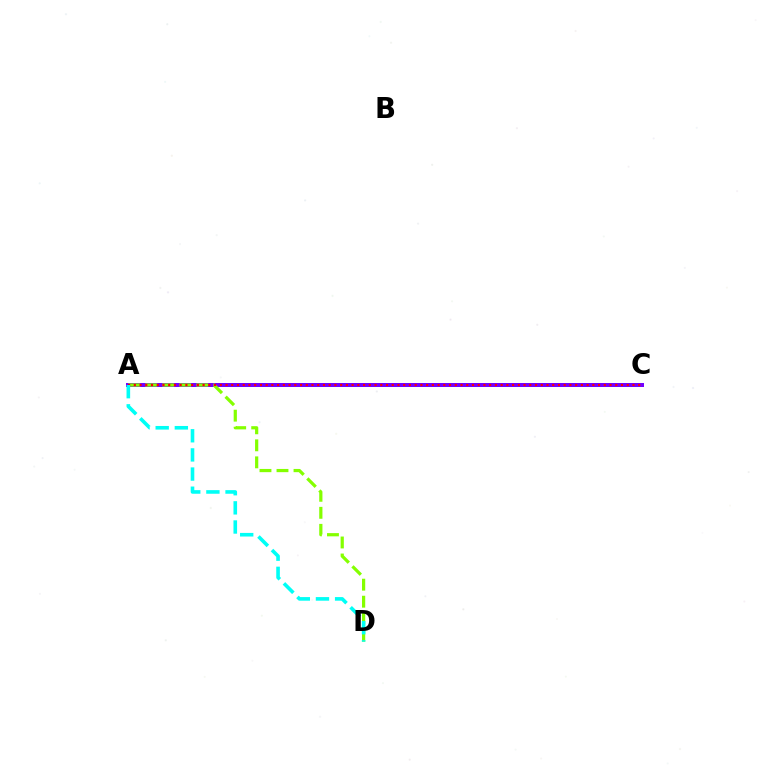{('A', 'C'): [{'color': '#7200ff', 'line_style': 'solid', 'thickness': 2.87}, {'color': '#ff0000', 'line_style': 'dotted', 'thickness': 1.56}], ('A', 'D'): [{'color': '#84ff00', 'line_style': 'dashed', 'thickness': 2.31}, {'color': '#00fff6', 'line_style': 'dashed', 'thickness': 2.6}]}